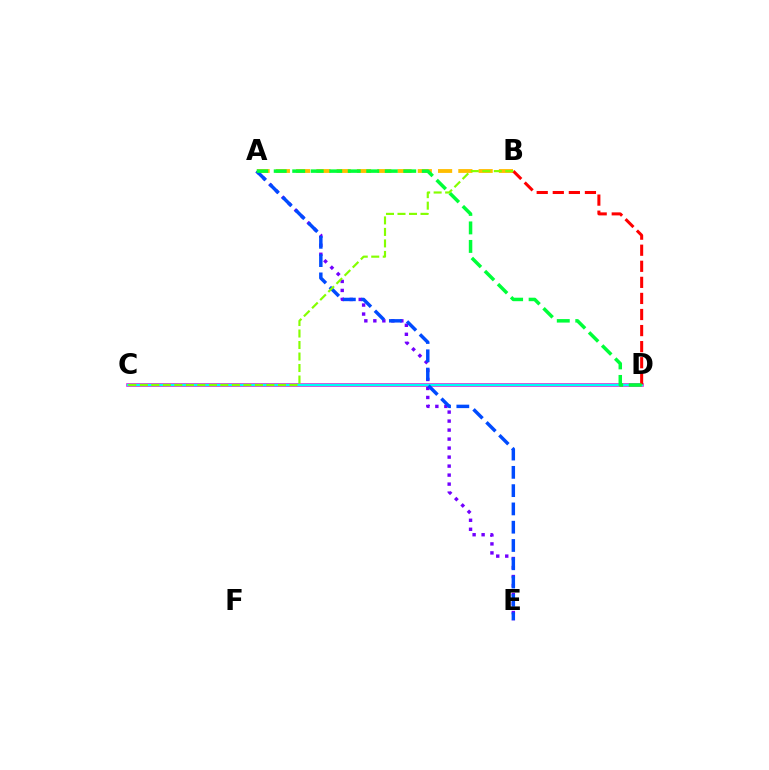{('C', 'D'): [{'color': '#ff00cf', 'line_style': 'solid', 'thickness': 2.55}, {'color': '#00fff6', 'line_style': 'solid', 'thickness': 1.7}], ('A', 'B'): [{'color': '#ffbd00', 'line_style': 'dashed', 'thickness': 2.75}], ('A', 'E'): [{'color': '#7200ff', 'line_style': 'dotted', 'thickness': 2.45}, {'color': '#004bff', 'line_style': 'dashed', 'thickness': 2.48}], ('B', 'D'): [{'color': '#ff0000', 'line_style': 'dashed', 'thickness': 2.18}], ('A', 'D'): [{'color': '#00ff39', 'line_style': 'dashed', 'thickness': 2.51}], ('B', 'C'): [{'color': '#84ff00', 'line_style': 'dashed', 'thickness': 1.56}]}